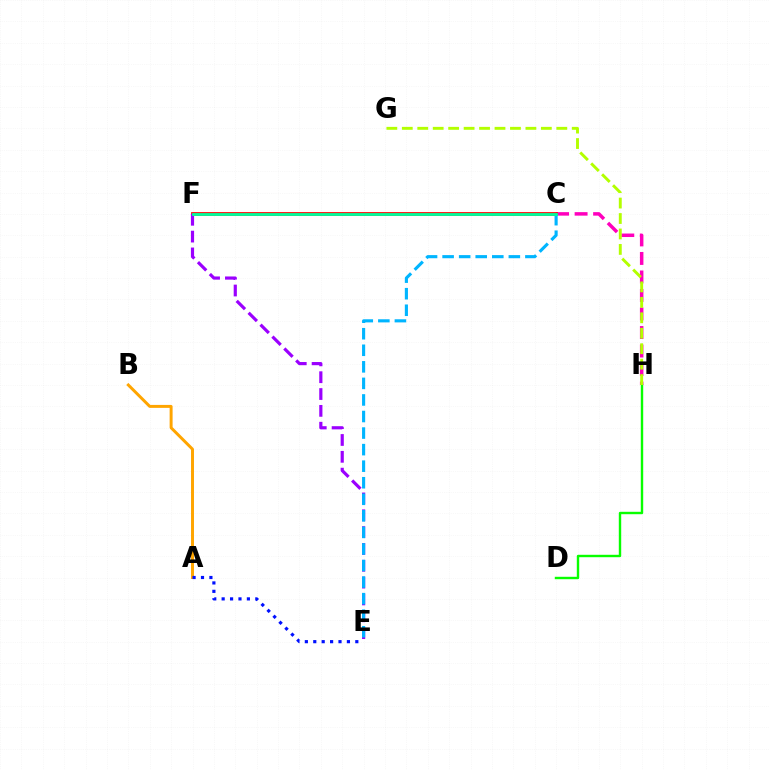{('C', 'H'): [{'color': '#ff00bd', 'line_style': 'dashed', 'thickness': 2.52}], ('D', 'H'): [{'color': '#08ff00', 'line_style': 'solid', 'thickness': 1.73}], ('A', 'B'): [{'color': '#ffa500', 'line_style': 'solid', 'thickness': 2.13}], ('G', 'H'): [{'color': '#b3ff00', 'line_style': 'dashed', 'thickness': 2.1}], ('A', 'E'): [{'color': '#0010ff', 'line_style': 'dotted', 'thickness': 2.29}], ('C', 'F'): [{'color': '#ff0000', 'line_style': 'solid', 'thickness': 2.69}, {'color': '#00ff9d', 'line_style': 'solid', 'thickness': 2.02}], ('E', 'F'): [{'color': '#9b00ff', 'line_style': 'dashed', 'thickness': 2.29}], ('C', 'E'): [{'color': '#00b5ff', 'line_style': 'dashed', 'thickness': 2.25}]}